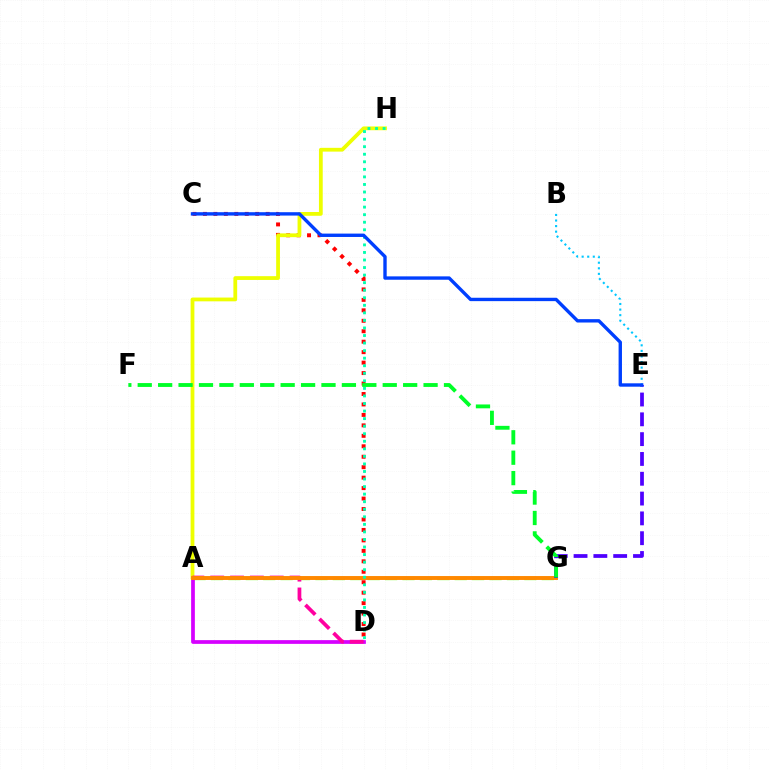{('B', 'E'): [{'color': '#00c7ff', 'line_style': 'dotted', 'thickness': 1.51}], ('A', 'G'): [{'color': '#66ff00', 'line_style': 'dashed', 'thickness': 2.37}, {'color': '#ff8800', 'line_style': 'solid', 'thickness': 2.82}], ('A', 'D'): [{'color': '#d600ff', 'line_style': 'solid', 'thickness': 2.68}, {'color': '#ff00a0', 'line_style': 'dashed', 'thickness': 2.7}], ('C', 'D'): [{'color': '#ff0000', 'line_style': 'dotted', 'thickness': 2.84}], ('A', 'H'): [{'color': '#eeff00', 'line_style': 'solid', 'thickness': 2.72}], ('E', 'G'): [{'color': '#4f00ff', 'line_style': 'dashed', 'thickness': 2.69}], ('D', 'H'): [{'color': '#00ffaf', 'line_style': 'dotted', 'thickness': 2.05}], ('F', 'G'): [{'color': '#00ff27', 'line_style': 'dashed', 'thickness': 2.77}], ('C', 'E'): [{'color': '#003fff', 'line_style': 'solid', 'thickness': 2.43}]}